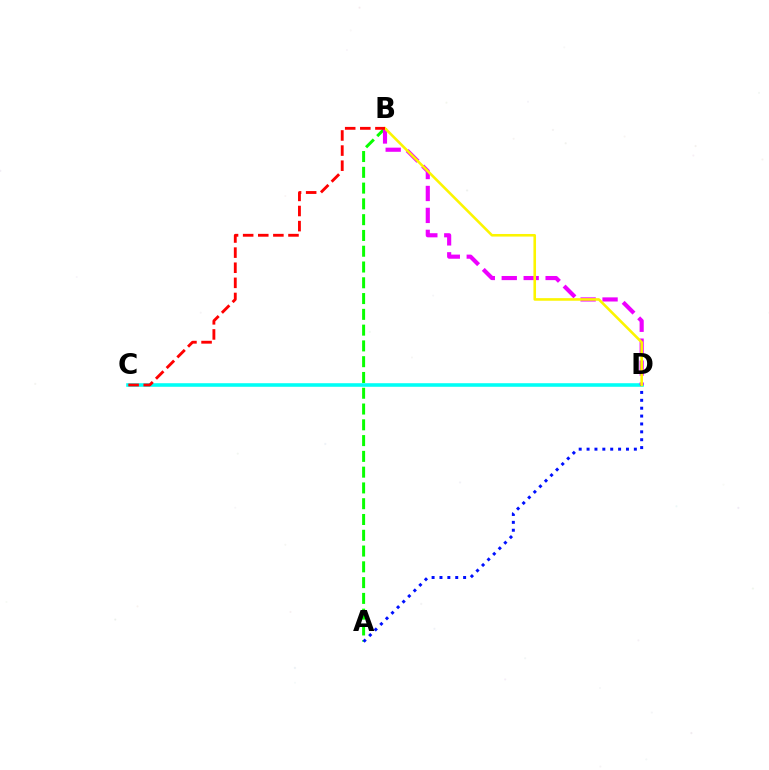{('A', 'B'): [{'color': '#08ff00', 'line_style': 'dashed', 'thickness': 2.14}], ('C', 'D'): [{'color': '#00fff6', 'line_style': 'solid', 'thickness': 2.57}], ('B', 'D'): [{'color': '#ee00ff', 'line_style': 'dashed', 'thickness': 2.98}, {'color': '#fcf500', 'line_style': 'solid', 'thickness': 1.86}], ('A', 'D'): [{'color': '#0010ff', 'line_style': 'dotted', 'thickness': 2.14}], ('B', 'C'): [{'color': '#ff0000', 'line_style': 'dashed', 'thickness': 2.05}]}